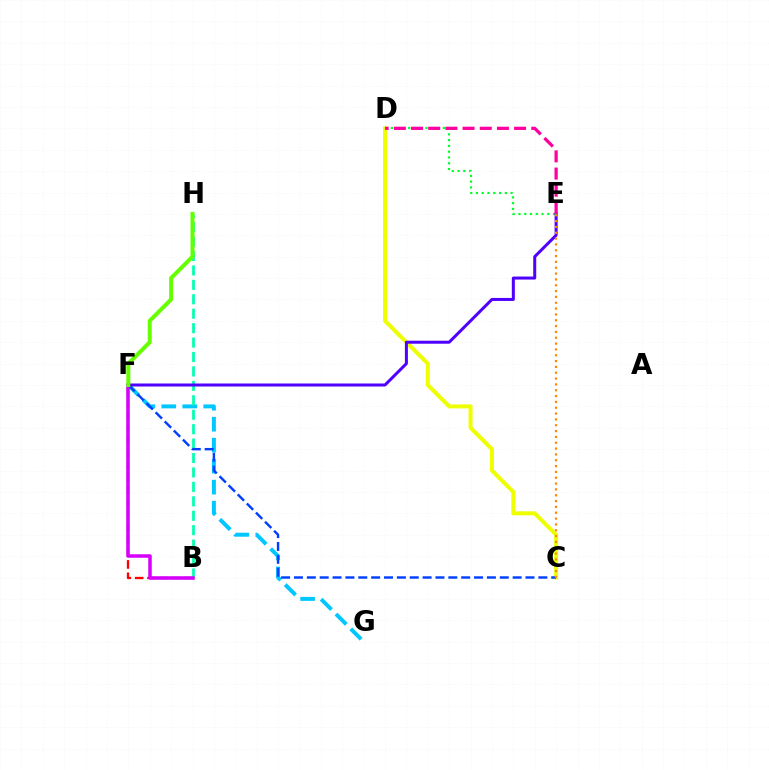{('F', 'G'): [{'color': '#00c7ff', 'line_style': 'dashed', 'thickness': 2.85}], ('B', 'F'): [{'color': '#ff0000', 'line_style': 'dashed', 'thickness': 1.68}, {'color': '#d600ff', 'line_style': 'solid', 'thickness': 2.53}], ('D', 'E'): [{'color': '#00ff27', 'line_style': 'dotted', 'thickness': 1.57}, {'color': '#ff00a0', 'line_style': 'dashed', 'thickness': 2.33}], ('C', 'D'): [{'color': '#eeff00', 'line_style': 'solid', 'thickness': 2.88}], ('B', 'H'): [{'color': '#00ffaf', 'line_style': 'dashed', 'thickness': 1.96}], ('C', 'F'): [{'color': '#003fff', 'line_style': 'dashed', 'thickness': 1.75}], ('E', 'F'): [{'color': '#4f00ff', 'line_style': 'solid', 'thickness': 2.17}], ('F', 'H'): [{'color': '#66ff00', 'line_style': 'solid', 'thickness': 2.89}], ('C', 'E'): [{'color': '#ff8800', 'line_style': 'dotted', 'thickness': 1.58}]}